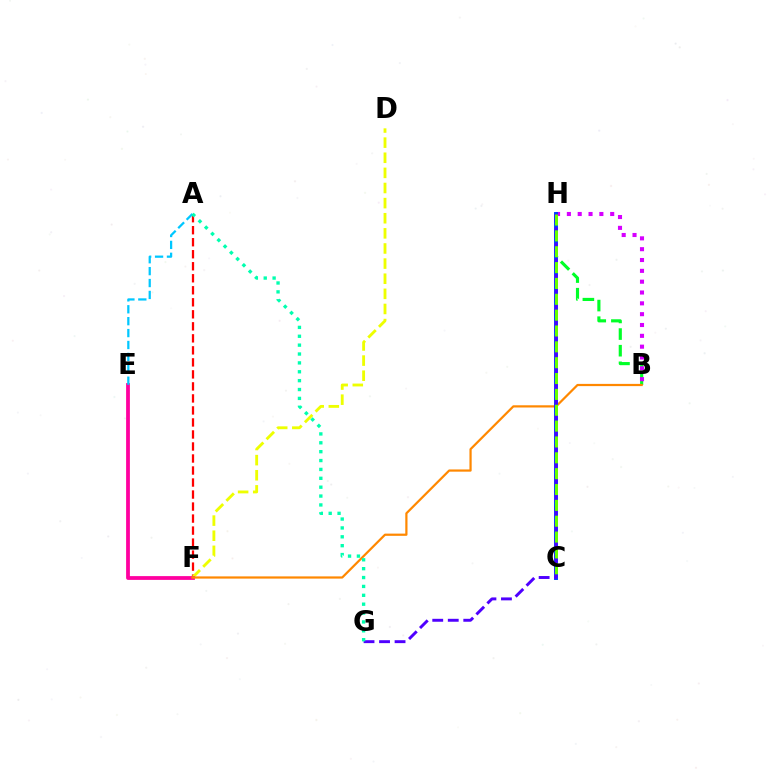{('A', 'F'): [{'color': '#ff0000', 'line_style': 'dashed', 'thickness': 1.63}], ('B', 'H'): [{'color': '#00ff27', 'line_style': 'dashed', 'thickness': 2.26}, {'color': '#d600ff', 'line_style': 'dotted', 'thickness': 2.94}], ('D', 'F'): [{'color': '#eeff00', 'line_style': 'dashed', 'thickness': 2.05}], ('E', 'F'): [{'color': '#ff00a0', 'line_style': 'solid', 'thickness': 2.72}], ('B', 'F'): [{'color': '#ff8800', 'line_style': 'solid', 'thickness': 1.6}], ('C', 'H'): [{'color': '#003fff', 'line_style': 'solid', 'thickness': 2.83}, {'color': '#66ff00', 'line_style': 'dashed', 'thickness': 2.15}], ('G', 'H'): [{'color': '#4f00ff', 'line_style': 'dashed', 'thickness': 2.11}], ('A', 'E'): [{'color': '#00c7ff', 'line_style': 'dashed', 'thickness': 1.62}], ('A', 'G'): [{'color': '#00ffaf', 'line_style': 'dotted', 'thickness': 2.41}]}